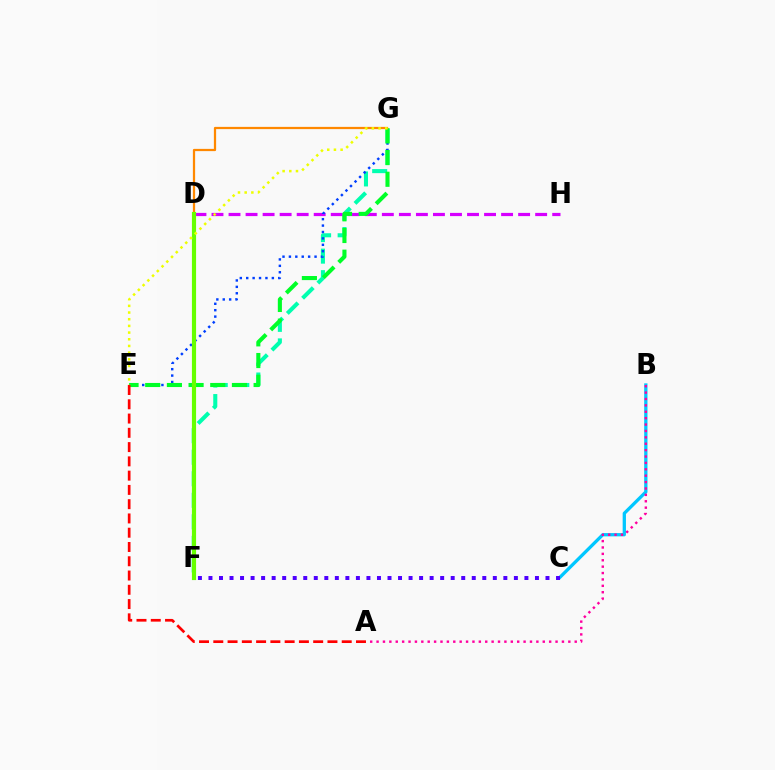{('F', 'G'): [{'color': '#00ffaf', 'line_style': 'dashed', 'thickness': 2.93}], ('D', 'H'): [{'color': '#d600ff', 'line_style': 'dashed', 'thickness': 2.31}], ('B', 'C'): [{'color': '#00c7ff', 'line_style': 'solid', 'thickness': 2.37}], ('A', 'B'): [{'color': '#ff00a0', 'line_style': 'dotted', 'thickness': 1.74}], ('E', 'G'): [{'color': '#003fff', 'line_style': 'dotted', 'thickness': 1.74}, {'color': '#00ff27', 'line_style': 'dashed', 'thickness': 2.95}, {'color': '#eeff00', 'line_style': 'dotted', 'thickness': 1.82}], ('D', 'G'): [{'color': '#ff8800', 'line_style': 'solid', 'thickness': 1.62}], ('A', 'E'): [{'color': '#ff0000', 'line_style': 'dashed', 'thickness': 1.94}], ('D', 'F'): [{'color': '#66ff00', 'line_style': 'solid', 'thickness': 2.99}], ('C', 'F'): [{'color': '#4f00ff', 'line_style': 'dotted', 'thickness': 2.86}]}